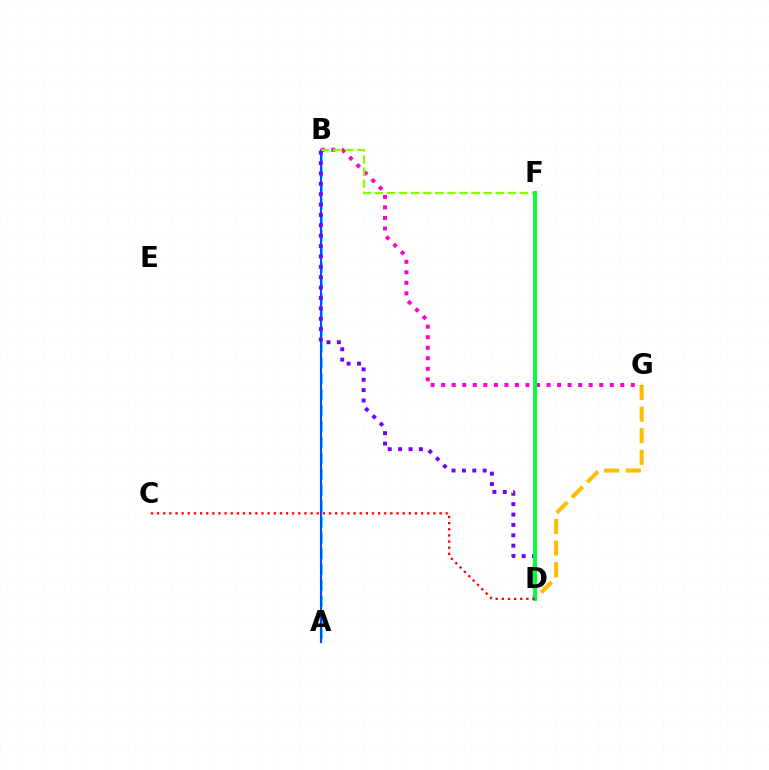{('A', 'B'): [{'color': '#00fff6', 'line_style': 'dashed', 'thickness': 2.16}, {'color': '#004bff', 'line_style': 'solid', 'thickness': 1.53}], ('D', 'G'): [{'color': '#ffbd00', 'line_style': 'dashed', 'thickness': 2.94}], ('B', 'G'): [{'color': '#ff00cf', 'line_style': 'dotted', 'thickness': 2.86}], ('B', 'F'): [{'color': '#84ff00', 'line_style': 'dashed', 'thickness': 1.64}], ('B', 'D'): [{'color': '#7200ff', 'line_style': 'dotted', 'thickness': 2.82}], ('D', 'F'): [{'color': '#00ff39', 'line_style': 'solid', 'thickness': 2.8}], ('C', 'D'): [{'color': '#ff0000', 'line_style': 'dotted', 'thickness': 1.67}]}